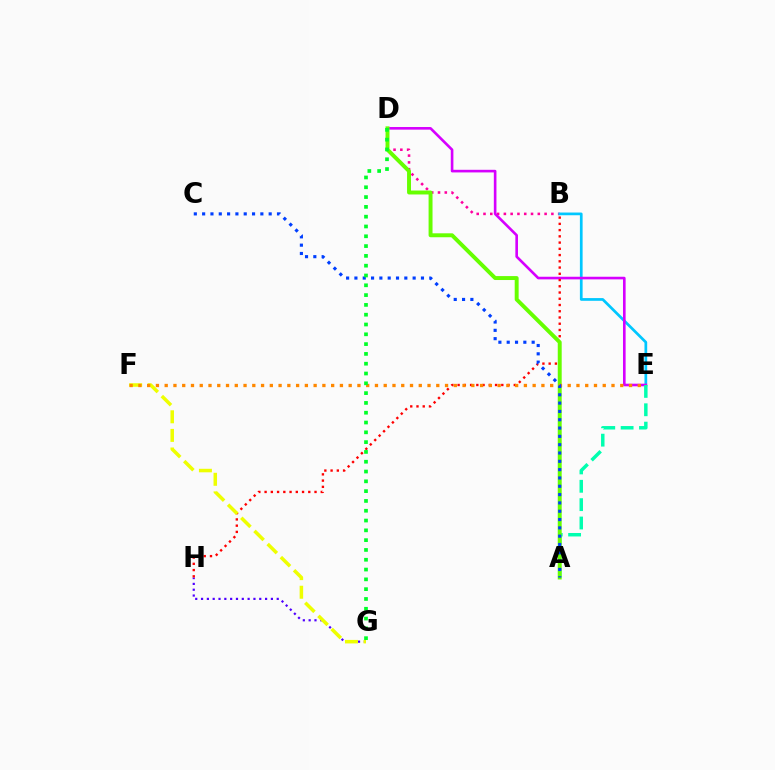{('B', 'D'): [{'color': '#ff00a0', 'line_style': 'dotted', 'thickness': 1.84}], ('B', 'E'): [{'color': '#00c7ff', 'line_style': 'solid', 'thickness': 1.95}], ('G', 'H'): [{'color': '#4f00ff', 'line_style': 'dotted', 'thickness': 1.58}], ('D', 'E'): [{'color': '#d600ff', 'line_style': 'solid', 'thickness': 1.89}], ('B', 'H'): [{'color': '#ff0000', 'line_style': 'dotted', 'thickness': 1.7}], ('A', 'E'): [{'color': '#00ffaf', 'line_style': 'dashed', 'thickness': 2.49}], ('F', 'G'): [{'color': '#eeff00', 'line_style': 'dashed', 'thickness': 2.53}], ('A', 'D'): [{'color': '#66ff00', 'line_style': 'solid', 'thickness': 2.83}], ('E', 'F'): [{'color': '#ff8800', 'line_style': 'dotted', 'thickness': 2.38}], ('A', 'C'): [{'color': '#003fff', 'line_style': 'dotted', 'thickness': 2.26}], ('D', 'G'): [{'color': '#00ff27', 'line_style': 'dotted', 'thickness': 2.66}]}